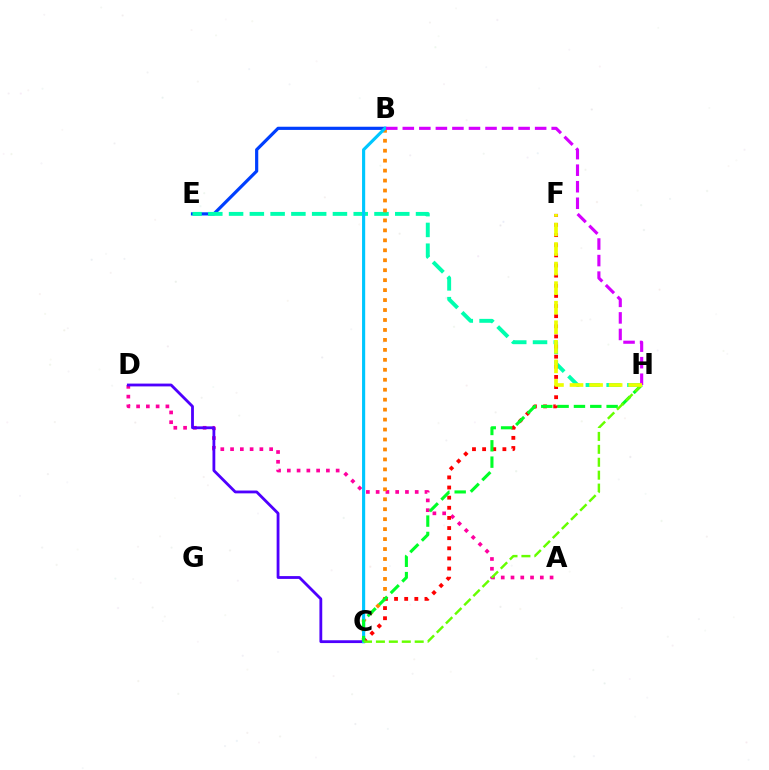{('B', 'E'): [{'color': '#003fff', 'line_style': 'solid', 'thickness': 2.3}], ('E', 'H'): [{'color': '#00ffaf', 'line_style': 'dashed', 'thickness': 2.82}], ('A', 'D'): [{'color': '#ff00a0', 'line_style': 'dotted', 'thickness': 2.65}], ('B', 'C'): [{'color': '#ff8800', 'line_style': 'dotted', 'thickness': 2.71}, {'color': '#00c7ff', 'line_style': 'solid', 'thickness': 2.26}], ('C', 'F'): [{'color': '#ff0000', 'line_style': 'dotted', 'thickness': 2.75}], ('C', 'D'): [{'color': '#4f00ff', 'line_style': 'solid', 'thickness': 2.02}], ('C', 'H'): [{'color': '#00ff27', 'line_style': 'dashed', 'thickness': 2.22}, {'color': '#66ff00', 'line_style': 'dashed', 'thickness': 1.76}], ('B', 'H'): [{'color': '#d600ff', 'line_style': 'dashed', 'thickness': 2.25}], ('F', 'H'): [{'color': '#eeff00', 'line_style': 'dashed', 'thickness': 2.66}]}